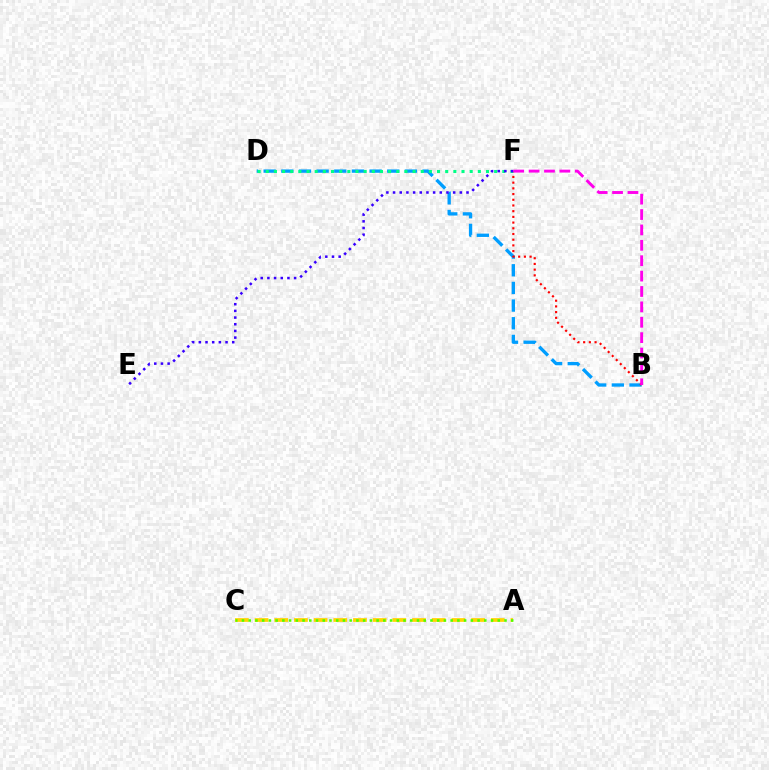{('B', 'D'): [{'color': '#009eff', 'line_style': 'dashed', 'thickness': 2.4}], ('B', 'F'): [{'color': '#ff0000', 'line_style': 'dotted', 'thickness': 1.55}, {'color': '#ff00ed', 'line_style': 'dashed', 'thickness': 2.09}], ('D', 'F'): [{'color': '#00ff86', 'line_style': 'dotted', 'thickness': 2.22}], ('E', 'F'): [{'color': '#3700ff', 'line_style': 'dotted', 'thickness': 1.81}], ('A', 'C'): [{'color': '#ffd500', 'line_style': 'dashed', 'thickness': 2.67}, {'color': '#4fff00', 'line_style': 'dotted', 'thickness': 1.83}]}